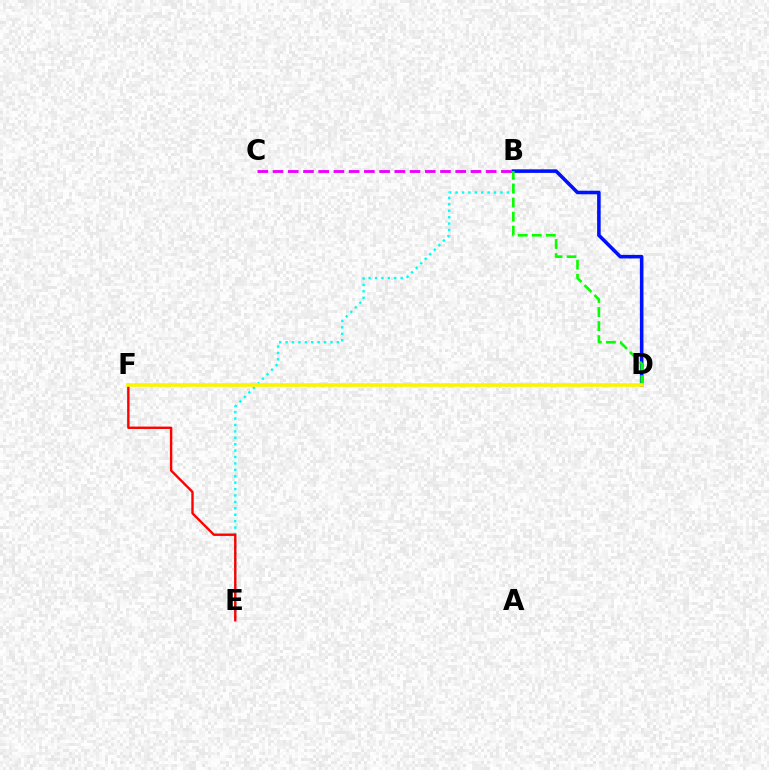{('B', 'E'): [{'color': '#00fff6', 'line_style': 'dotted', 'thickness': 1.74}], ('B', 'D'): [{'color': '#0010ff', 'line_style': 'solid', 'thickness': 2.57}, {'color': '#08ff00', 'line_style': 'dashed', 'thickness': 1.91}], ('E', 'F'): [{'color': '#ff0000', 'line_style': 'solid', 'thickness': 1.72}], ('B', 'C'): [{'color': '#ee00ff', 'line_style': 'dashed', 'thickness': 2.07}], ('D', 'F'): [{'color': '#fcf500', 'line_style': 'solid', 'thickness': 2.62}]}